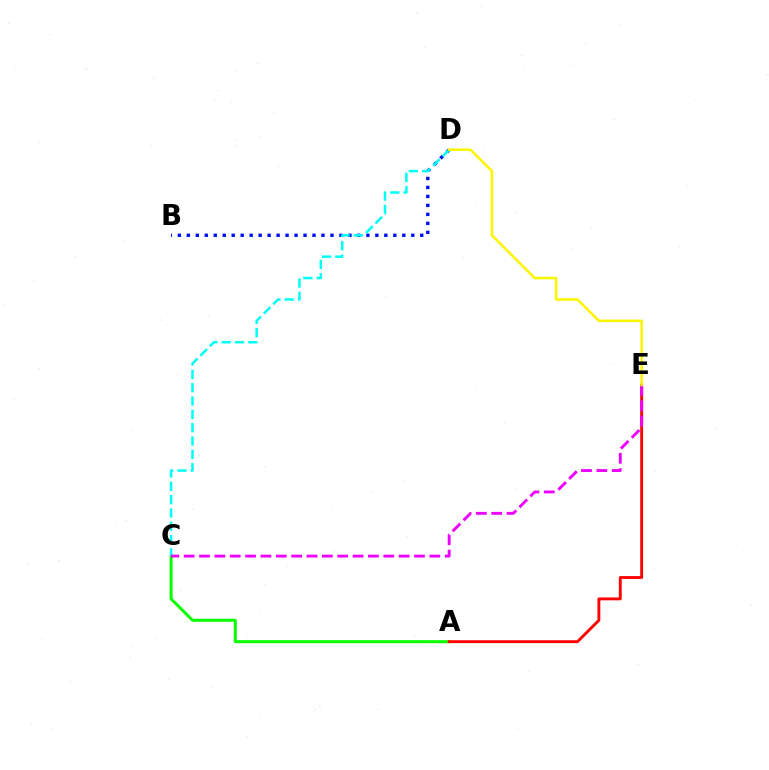{('A', 'C'): [{'color': '#08ff00', 'line_style': 'solid', 'thickness': 2.15}], ('B', 'D'): [{'color': '#0010ff', 'line_style': 'dotted', 'thickness': 2.44}], ('A', 'E'): [{'color': '#ff0000', 'line_style': 'solid', 'thickness': 2.07}], ('C', 'D'): [{'color': '#00fff6', 'line_style': 'dashed', 'thickness': 1.81}], ('C', 'E'): [{'color': '#ee00ff', 'line_style': 'dashed', 'thickness': 2.09}], ('D', 'E'): [{'color': '#fcf500', 'line_style': 'solid', 'thickness': 1.83}]}